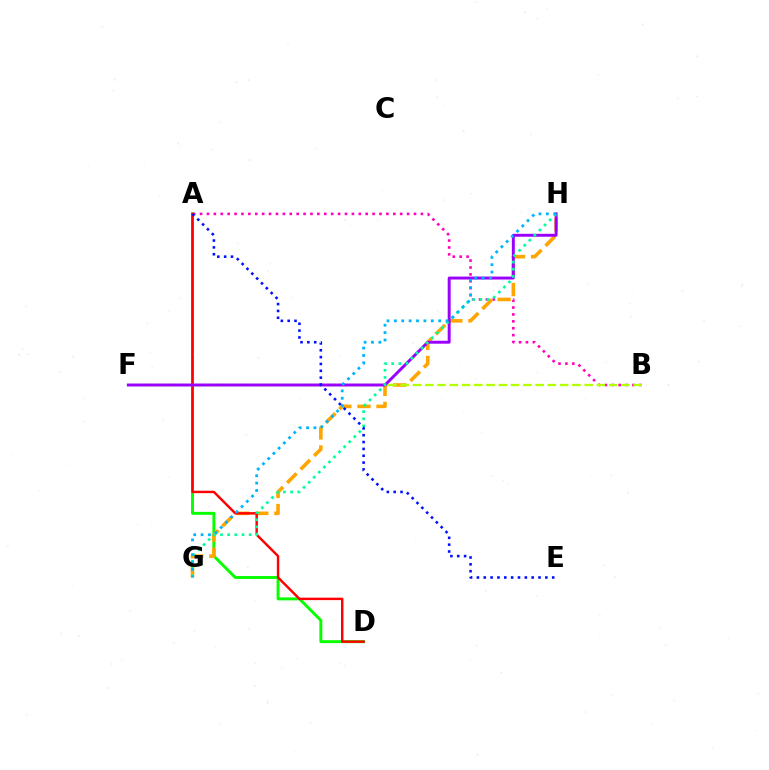{('A', 'D'): [{'color': '#08ff00', 'line_style': 'solid', 'thickness': 2.11}, {'color': '#ff0000', 'line_style': 'solid', 'thickness': 1.76}], ('A', 'B'): [{'color': '#ff00bd', 'line_style': 'dotted', 'thickness': 1.88}], ('G', 'H'): [{'color': '#ffa500', 'line_style': 'dashed', 'thickness': 2.59}, {'color': '#00ff9d', 'line_style': 'dotted', 'thickness': 1.95}, {'color': '#00b5ff', 'line_style': 'dotted', 'thickness': 2.0}], ('B', 'F'): [{'color': '#b3ff00', 'line_style': 'dashed', 'thickness': 1.67}], ('F', 'H'): [{'color': '#9b00ff', 'line_style': 'solid', 'thickness': 2.12}], ('A', 'E'): [{'color': '#0010ff', 'line_style': 'dotted', 'thickness': 1.86}]}